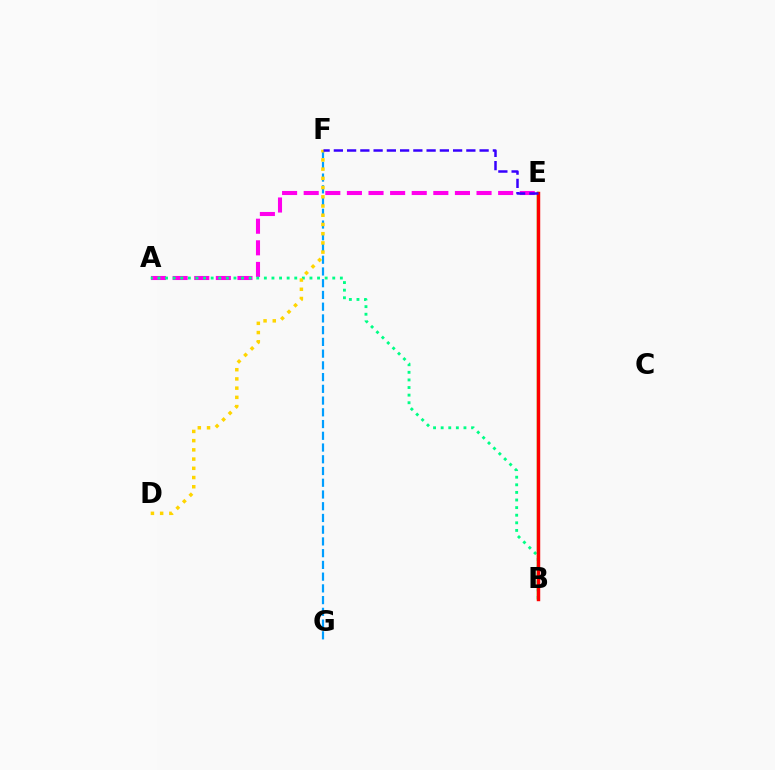{('B', 'E'): [{'color': '#4fff00', 'line_style': 'solid', 'thickness': 1.75}, {'color': '#ff0000', 'line_style': 'solid', 'thickness': 2.48}], ('F', 'G'): [{'color': '#009eff', 'line_style': 'dashed', 'thickness': 1.59}], ('A', 'E'): [{'color': '#ff00ed', 'line_style': 'dashed', 'thickness': 2.94}], ('A', 'B'): [{'color': '#00ff86', 'line_style': 'dotted', 'thickness': 2.06}], ('D', 'F'): [{'color': '#ffd500', 'line_style': 'dotted', 'thickness': 2.51}], ('E', 'F'): [{'color': '#3700ff', 'line_style': 'dashed', 'thickness': 1.8}]}